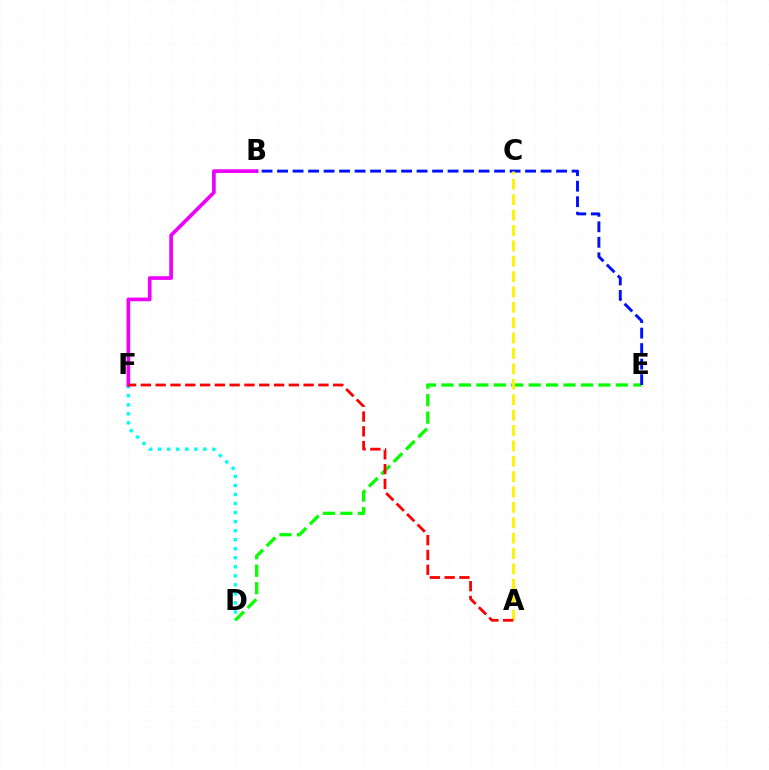{('D', 'F'): [{'color': '#00fff6', 'line_style': 'dotted', 'thickness': 2.45}], ('D', 'E'): [{'color': '#08ff00', 'line_style': 'dashed', 'thickness': 2.37}], ('B', 'F'): [{'color': '#ee00ff', 'line_style': 'solid', 'thickness': 2.64}], ('B', 'E'): [{'color': '#0010ff', 'line_style': 'dashed', 'thickness': 2.11}], ('A', 'C'): [{'color': '#fcf500', 'line_style': 'dashed', 'thickness': 2.09}], ('A', 'F'): [{'color': '#ff0000', 'line_style': 'dashed', 'thickness': 2.01}]}